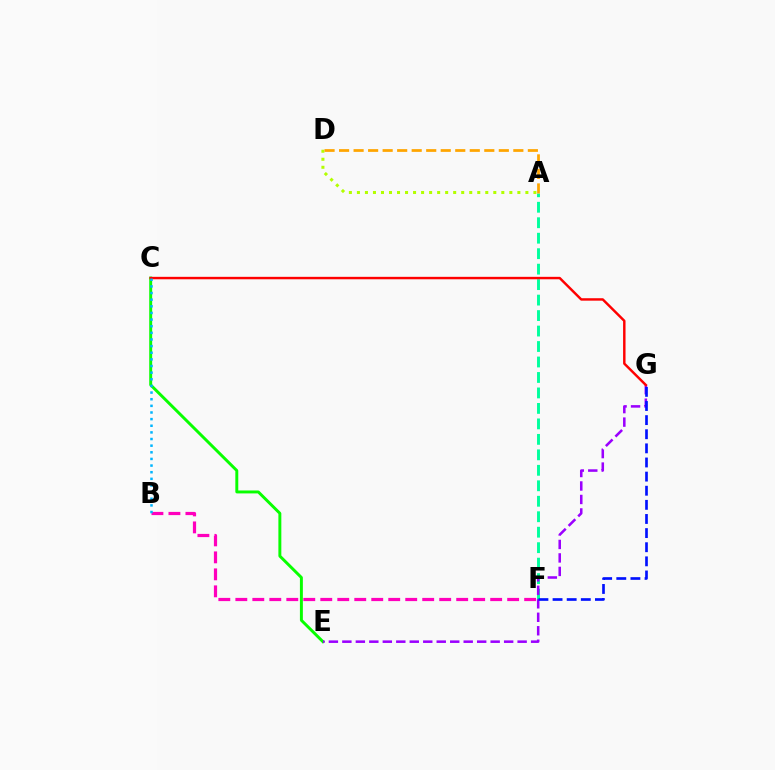{('A', 'F'): [{'color': '#00ff9d', 'line_style': 'dashed', 'thickness': 2.1}], ('C', 'E'): [{'color': '#08ff00', 'line_style': 'solid', 'thickness': 2.12}], ('E', 'G'): [{'color': '#9b00ff', 'line_style': 'dashed', 'thickness': 1.83}], ('F', 'G'): [{'color': '#0010ff', 'line_style': 'dashed', 'thickness': 1.92}], ('A', 'D'): [{'color': '#b3ff00', 'line_style': 'dotted', 'thickness': 2.18}, {'color': '#ffa500', 'line_style': 'dashed', 'thickness': 1.97}], ('B', 'F'): [{'color': '#ff00bd', 'line_style': 'dashed', 'thickness': 2.31}], ('C', 'G'): [{'color': '#ff0000', 'line_style': 'solid', 'thickness': 1.76}], ('B', 'C'): [{'color': '#00b5ff', 'line_style': 'dotted', 'thickness': 1.8}]}